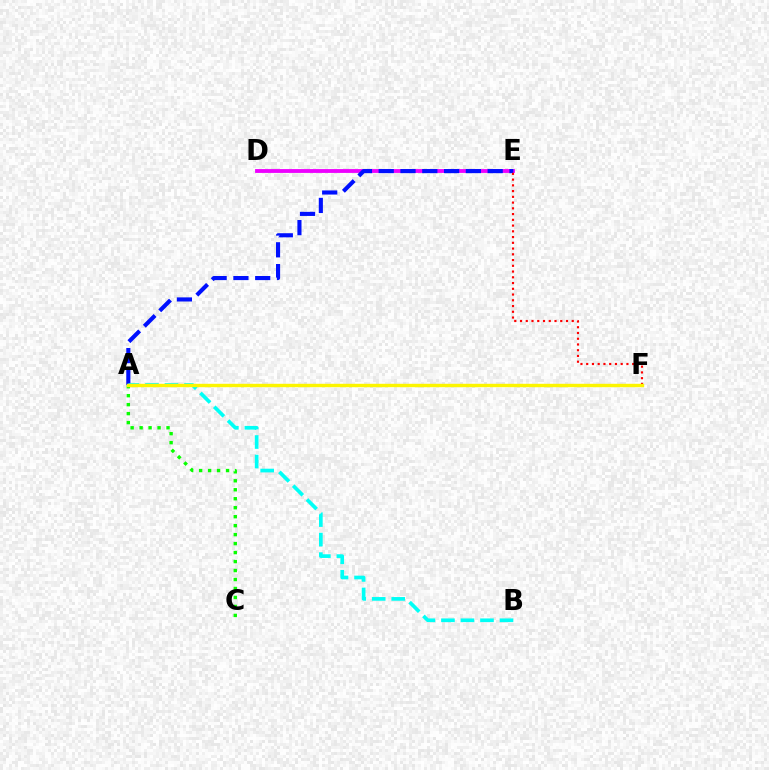{('D', 'E'): [{'color': '#ee00ff', 'line_style': 'solid', 'thickness': 2.76}], ('A', 'E'): [{'color': '#0010ff', 'line_style': 'dashed', 'thickness': 2.96}], ('E', 'F'): [{'color': '#ff0000', 'line_style': 'dotted', 'thickness': 1.56}], ('A', 'B'): [{'color': '#00fff6', 'line_style': 'dashed', 'thickness': 2.65}], ('A', 'C'): [{'color': '#08ff00', 'line_style': 'dotted', 'thickness': 2.44}], ('A', 'F'): [{'color': '#fcf500', 'line_style': 'solid', 'thickness': 2.45}]}